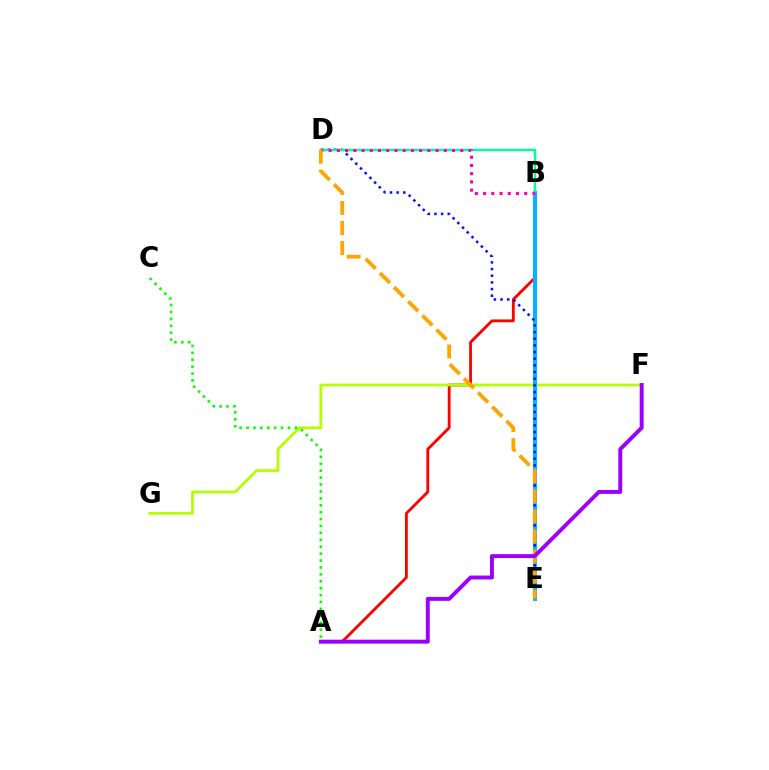{('A', 'B'): [{'color': '#ff0000', 'line_style': 'solid', 'thickness': 2.03}], ('F', 'G'): [{'color': '#b3ff00', 'line_style': 'solid', 'thickness': 1.97}], ('B', 'E'): [{'color': '#00b5ff', 'line_style': 'solid', 'thickness': 2.91}], ('A', 'C'): [{'color': '#08ff00', 'line_style': 'dotted', 'thickness': 1.88}], ('D', 'E'): [{'color': '#0010ff', 'line_style': 'dotted', 'thickness': 1.81}, {'color': '#ffa500', 'line_style': 'dashed', 'thickness': 2.72}], ('B', 'D'): [{'color': '#00ff9d', 'line_style': 'solid', 'thickness': 1.76}, {'color': '#ff00bd', 'line_style': 'dotted', 'thickness': 2.24}], ('A', 'F'): [{'color': '#9b00ff', 'line_style': 'solid', 'thickness': 2.82}]}